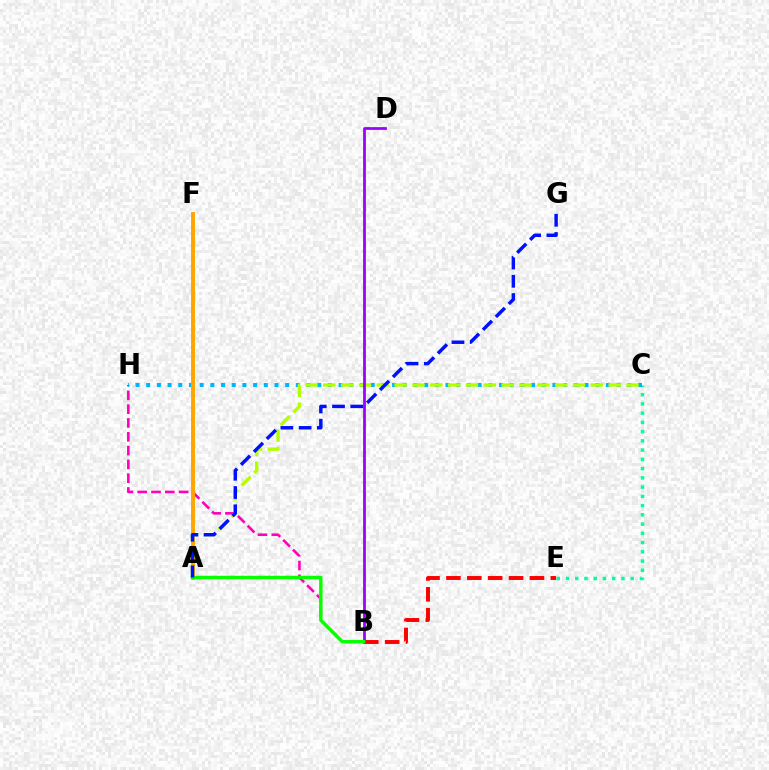{('C', 'E'): [{'color': '#00ff9d', 'line_style': 'dotted', 'thickness': 2.51}], ('B', 'H'): [{'color': '#ff00bd', 'line_style': 'dashed', 'thickness': 1.88}], ('B', 'E'): [{'color': '#ff0000', 'line_style': 'dashed', 'thickness': 2.84}], ('C', 'H'): [{'color': '#00b5ff', 'line_style': 'dotted', 'thickness': 2.9}], ('A', 'F'): [{'color': '#ffa500', 'line_style': 'solid', 'thickness': 2.82}], ('A', 'C'): [{'color': '#b3ff00', 'line_style': 'dashed', 'thickness': 2.42}], ('B', 'D'): [{'color': '#9b00ff', 'line_style': 'solid', 'thickness': 1.99}], ('A', 'B'): [{'color': '#08ff00', 'line_style': 'solid', 'thickness': 2.49}], ('A', 'G'): [{'color': '#0010ff', 'line_style': 'dashed', 'thickness': 2.48}]}